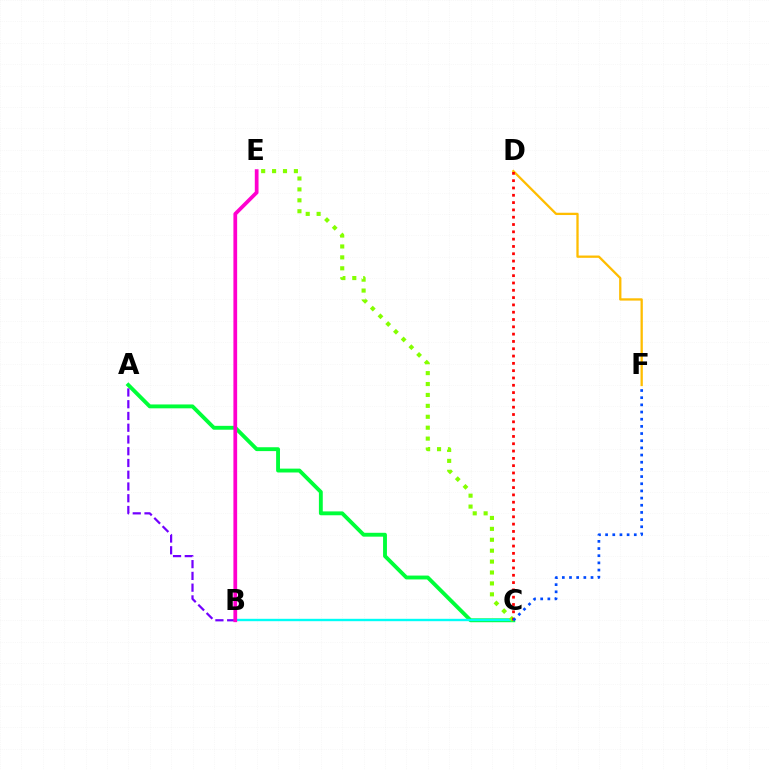{('D', 'F'): [{'color': '#ffbd00', 'line_style': 'solid', 'thickness': 1.65}], ('A', 'C'): [{'color': '#00ff39', 'line_style': 'solid', 'thickness': 2.79}], ('A', 'B'): [{'color': '#7200ff', 'line_style': 'dashed', 'thickness': 1.6}], ('B', 'C'): [{'color': '#00fff6', 'line_style': 'solid', 'thickness': 1.71}], ('C', 'E'): [{'color': '#84ff00', 'line_style': 'dotted', 'thickness': 2.97}], ('C', 'D'): [{'color': '#ff0000', 'line_style': 'dotted', 'thickness': 1.99}], ('B', 'E'): [{'color': '#ff00cf', 'line_style': 'solid', 'thickness': 2.69}], ('C', 'F'): [{'color': '#004bff', 'line_style': 'dotted', 'thickness': 1.95}]}